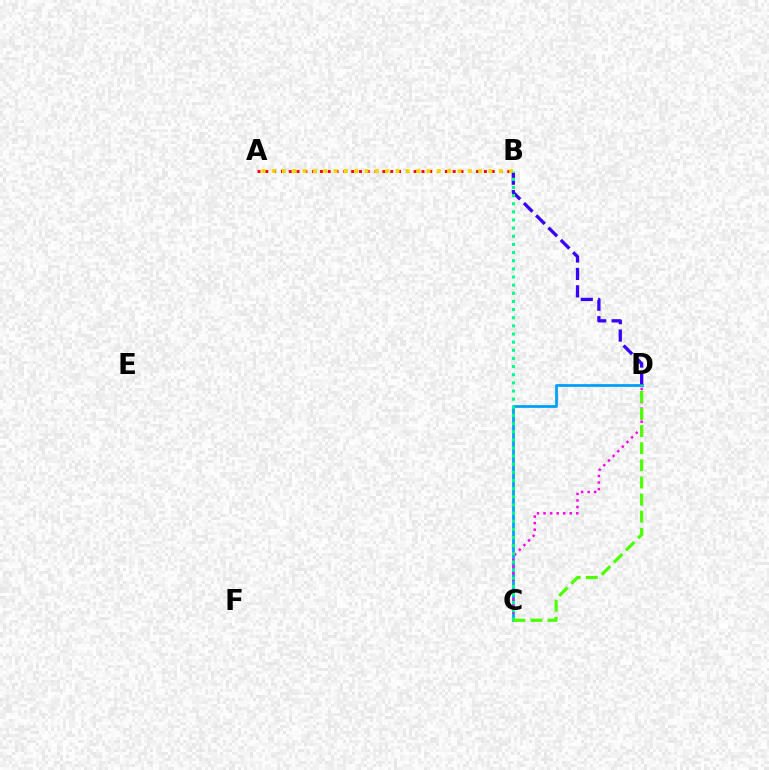{('A', 'B'): [{'color': '#ff0000', 'line_style': 'dotted', 'thickness': 2.12}, {'color': '#ffd500', 'line_style': 'dotted', 'thickness': 2.8}], ('B', 'D'): [{'color': '#3700ff', 'line_style': 'dashed', 'thickness': 2.36}], ('C', 'D'): [{'color': '#009eff', 'line_style': 'solid', 'thickness': 1.97}, {'color': '#ff00ed', 'line_style': 'dotted', 'thickness': 1.78}, {'color': '#4fff00', 'line_style': 'dashed', 'thickness': 2.33}], ('B', 'C'): [{'color': '#00ff86', 'line_style': 'dotted', 'thickness': 2.21}]}